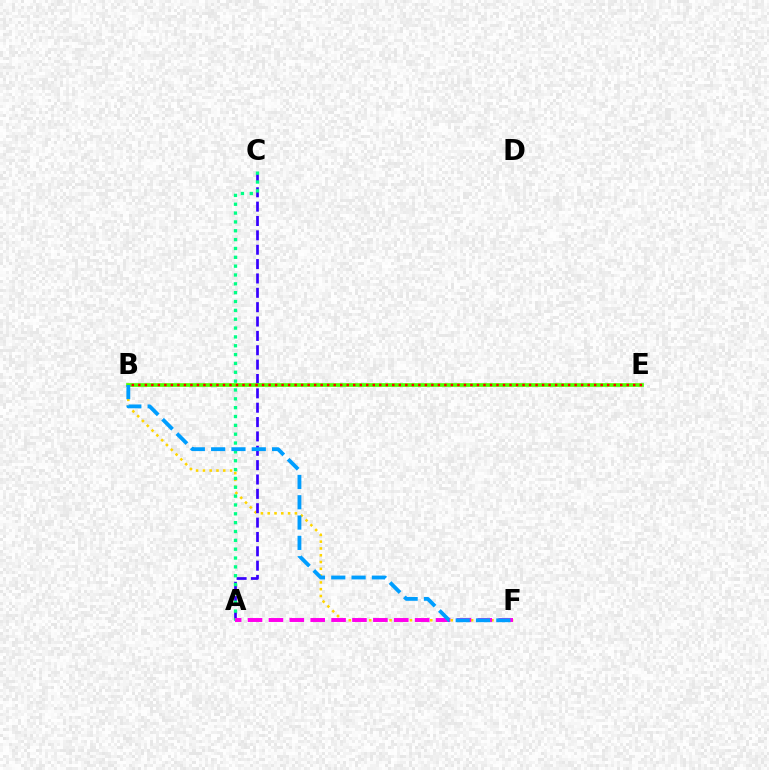{('B', 'F'): [{'color': '#ffd500', 'line_style': 'dotted', 'thickness': 1.85}, {'color': '#009eff', 'line_style': 'dashed', 'thickness': 2.76}], ('A', 'C'): [{'color': '#3700ff', 'line_style': 'dashed', 'thickness': 1.95}, {'color': '#00ff86', 'line_style': 'dotted', 'thickness': 2.4}], ('B', 'E'): [{'color': '#4fff00', 'line_style': 'solid', 'thickness': 2.65}, {'color': '#ff0000', 'line_style': 'dotted', 'thickness': 1.77}], ('A', 'F'): [{'color': '#ff00ed', 'line_style': 'dashed', 'thickness': 2.84}]}